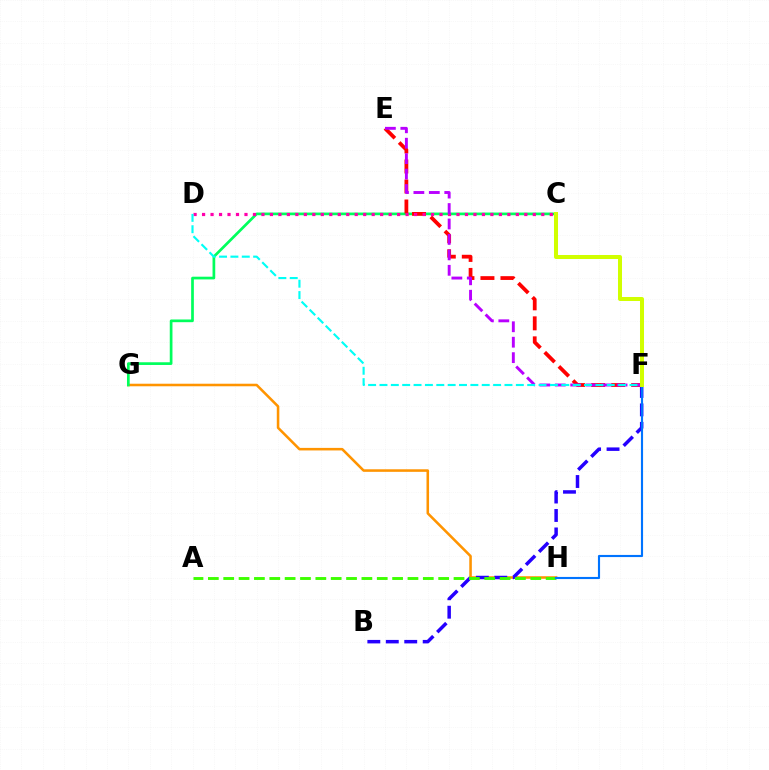{('G', 'H'): [{'color': '#ff9400', 'line_style': 'solid', 'thickness': 1.84}], ('C', 'G'): [{'color': '#00ff5c', 'line_style': 'solid', 'thickness': 1.95}], ('B', 'F'): [{'color': '#2500ff', 'line_style': 'dashed', 'thickness': 2.51}], ('E', 'F'): [{'color': '#ff0000', 'line_style': 'dashed', 'thickness': 2.72}, {'color': '#b900ff', 'line_style': 'dashed', 'thickness': 2.1}], ('A', 'H'): [{'color': '#3dff00', 'line_style': 'dashed', 'thickness': 2.09}], ('C', 'D'): [{'color': '#ff00ac', 'line_style': 'dotted', 'thickness': 2.3}], ('F', 'H'): [{'color': '#0074ff', 'line_style': 'solid', 'thickness': 1.54}], ('D', 'F'): [{'color': '#00fff6', 'line_style': 'dashed', 'thickness': 1.54}], ('C', 'F'): [{'color': '#d1ff00', 'line_style': 'solid', 'thickness': 2.88}]}